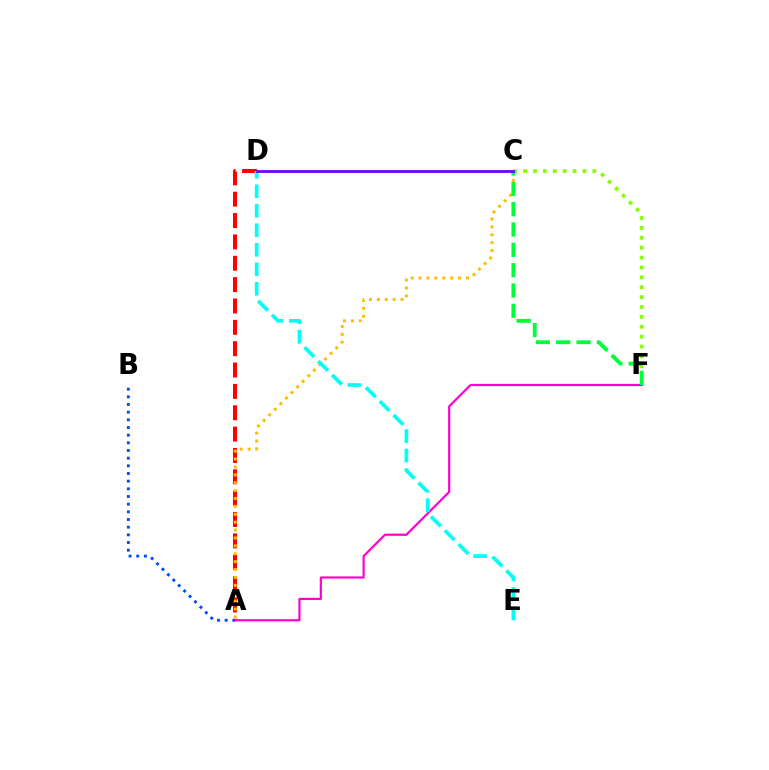{('A', 'D'): [{'color': '#ff0000', 'line_style': 'dashed', 'thickness': 2.9}], ('A', 'C'): [{'color': '#ffbd00', 'line_style': 'dotted', 'thickness': 2.14}], ('A', 'B'): [{'color': '#004bff', 'line_style': 'dotted', 'thickness': 2.08}], ('C', 'F'): [{'color': '#84ff00', 'line_style': 'dotted', 'thickness': 2.69}, {'color': '#00ff39', 'line_style': 'dashed', 'thickness': 2.76}], ('A', 'F'): [{'color': '#ff00cf', 'line_style': 'solid', 'thickness': 1.57}], ('D', 'E'): [{'color': '#00fff6', 'line_style': 'dashed', 'thickness': 2.65}], ('C', 'D'): [{'color': '#7200ff', 'line_style': 'solid', 'thickness': 2.03}]}